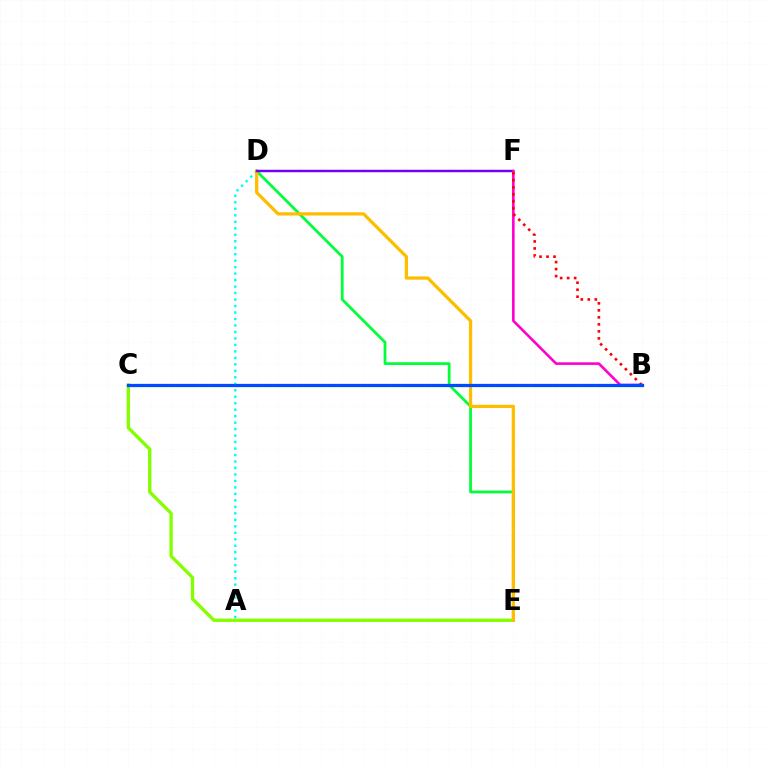{('A', 'D'): [{'color': '#00fff6', 'line_style': 'dotted', 'thickness': 1.76}], ('C', 'E'): [{'color': '#84ff00', 'line_style': 'solid', 'thickness': 2.4}], ('D', 'E'): [{'color': '#00ff39', 'line_style': 'solid', 'thickness': 1.99}, {'color': '#ffbd00', 'line_style': 'solid', 'thickness': 2.34}], ('D', 'F'): [{'color': '#7200ff', 'line_style': 'solid', 'thickness': 1.78}], ('B', 'F'): [{'color': '#ff00cf', 'line_style': 'solid', 'thickness': 1.88}, {'color': '#ff0000', 'line_style': 'dotted', 'thickness': 1.9}], ('B', 'C'): [{'color': '#004bff', 'line_style': 'solid', 'thickness': 2.34}]}